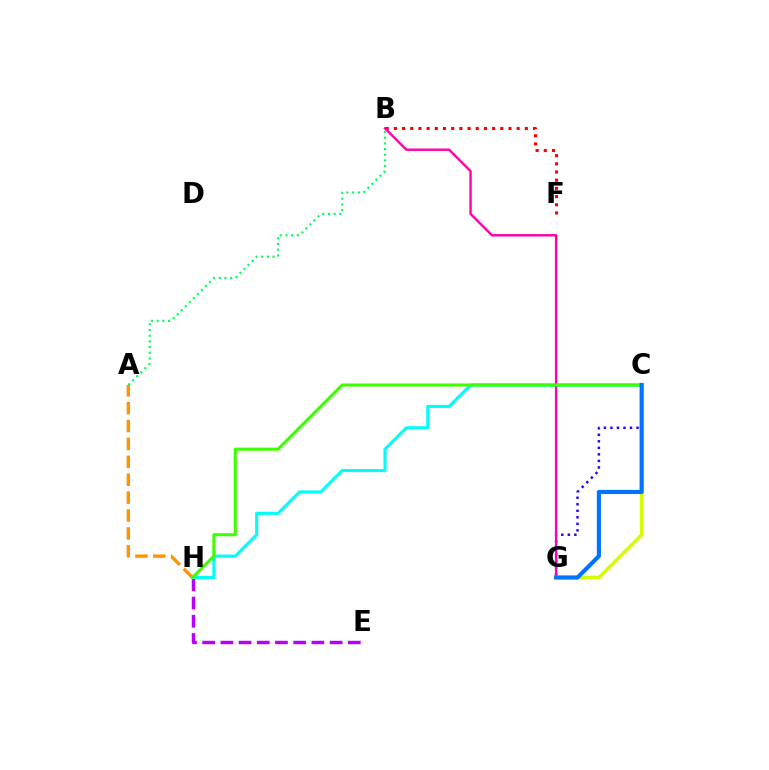{('A', 'B'): [{'color': '#00ff5c', 'line_style': 'dotted', 'thickness': 1.55}], ('B', 'F'): [{'color': '#ff0000', 'line_style': 'dotted', 'thickness': 2.22}], ('A', 'H'): [{'color': '#ff9400', 'line_style': 'dashed', 'thickness': 2.43}], ('C', 'G'): [{'color': '#2500ff', 'line_style': 'dotted', 'thickness': 1.77}, {'color': '#d1ff00', 'line_style': 'solid', 'thickness': 2.48}, {'color': '#0074ff', 'line_style': 'solid', 'thickness': 2.97}], ('E', 'H'): [{'color': '#b900ff', 'line_style': 'dashed', 'thickness': 2.47}], ('C', 'H'): [{'color': '#00fff6', 'line_style': 'solid', 'thickness': 2.23}, {'color': '#3dff00', 'line_style': 'solid', 'thickness': 2.21}], ('B', 'G'): [{'color': '#ff00ac', 'line_style': 'solid', 'thickness': 1.73}]}